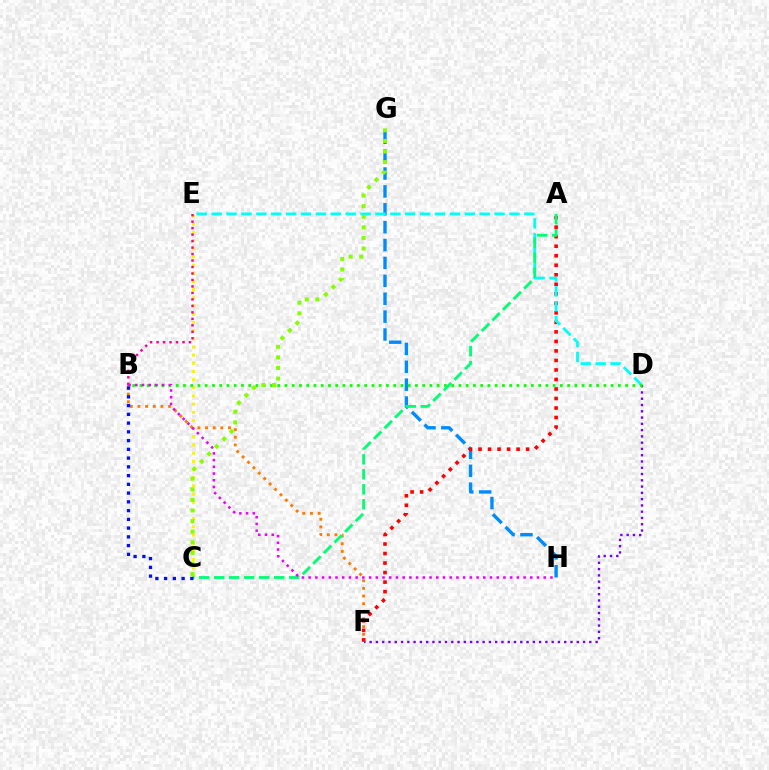{('C', 'E'): [{'color': '#fcf500', 'line_style': 'dotted', 'thickness': 2.22}], ('D', 'F'): [{'color': '#7200ff', 'line_style': 'dotted', 'thickness': 1.71}], ('B', 'F'): [{'color': '#ff7c00', 'line_style': 'dotted', 'thickness': 2.08}], ('G', 'H'): [{'color': '#008cff', 'line_style': 'dashed', 'thickness': 2.43}], ('A', 'F'): [{'color': '#ff0000', 'line_style': 'dotted', 'thickness': 2.59}], ('D', 'E'): [{'color': '#00fff6', 'line_style': 'dashed', 'thickness': 2.02}], ('B', 'D'): [{'color': '#08ff00', 'line_style': 'dotted', 'thickness': 1.97}], ('B', 'E'): [{'color': '#ff0094', 'line_style': 'dotted', 'thickness': 1.76}], ('A', 'C'): [{'color': '#00ff74', 'line_style': 'dashed', 'thickness': 2.04}], ('B', 'H'): [{'color': '#ee00ff', 'line_style': 'dotted', 'thickness': 1.83}], ('C', 'G'): [{'color': '#84ff00', 'line_style': 'dotted', 'thickness': 2.88}], ('B', 'C'): [{'color': '#0010ff', 'line_style': 'dotted', 'thickness': 2.38}]}